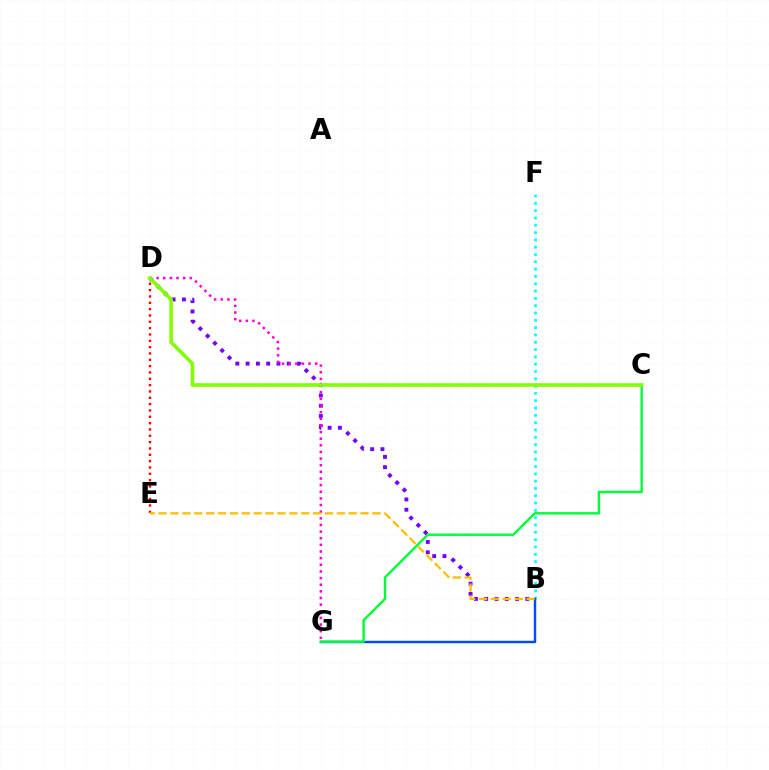{('B', 'F'): [{'color': '#00fff6', 'line_style': 'dotted', 'thickness': 1.99}], ('B', 'D'): [{'color': '#7200ff', 'line_style': 'dotted', 'thickness': 2.79}], ('B', 'G'): [{'color': '#004bff', 'line_style': 'solid', 'thickness': 1.74}], ('D', 'E'): [{'color': '#ff0000', 'line_style': 'dotted', 'thickness': 1.72}], ('C', 'G'): [{'color': '#00ff39', 'line_style': 'solid', 'thickness': 1.74}], ('D', 'G'): [{'color': '#ff00cf', 'line_style': 'dotted', 'thickness': 1.8}], ('C', 'D'): [{'color': '#84ff00', 'line_style': 'solid', 'thickness': 2.61}], ('B', 'E'): [{'color': '#ffbd00', 'line_style': 'dashed', 'thickness': 1.61}]}